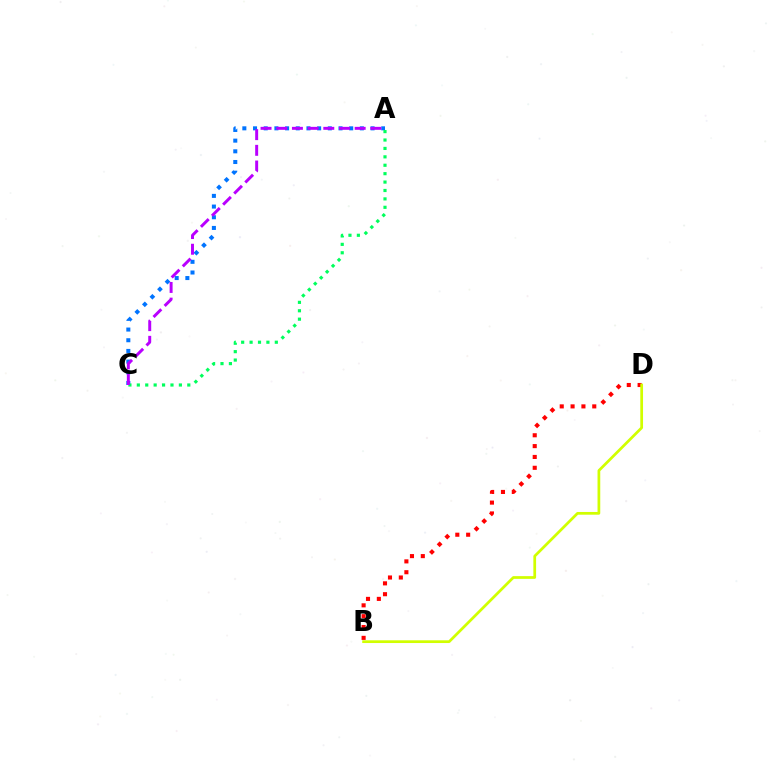{('A', 'C'): [{'color': '#0074ff', 'line_style': 'dotted', 'thickness': 2.9}, {'color': '#00ff5c', 'line_style': 'dotted', 'thickness': 2.29}, {'color': '#b900ff', 'line_style': 'dashed', 'thickness': 2.13}], ('B', 'D'): [{'color': '#ff0000', 'line_style': 'dotted', 'thickness': 2.95}, {'color': '#d1ff00', 'line_style': 'solid', 'thickness': 1.97}]}